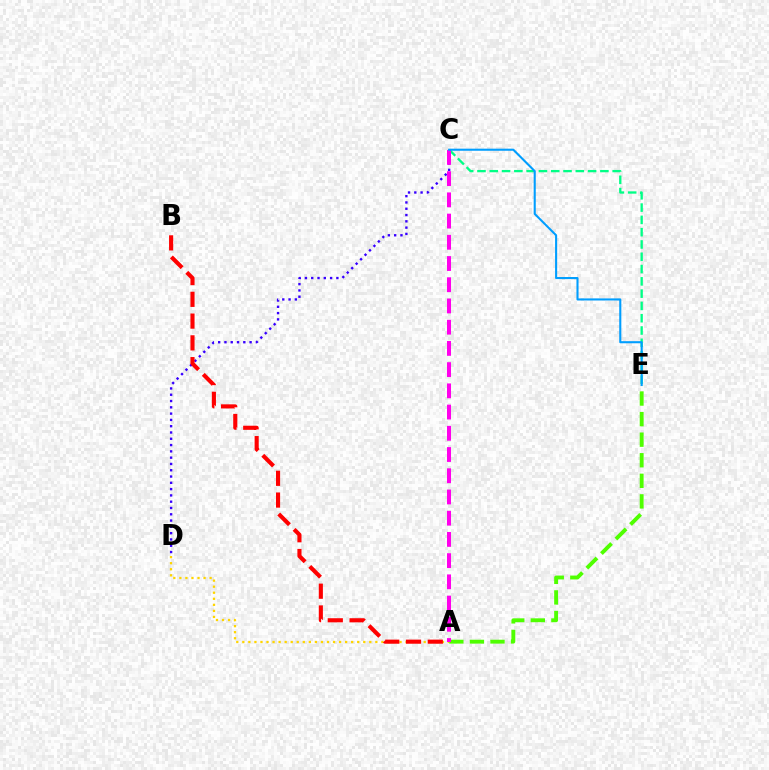{('A', 'E'): [{'color': '#4fff00', 'line_style': 'dashed', 'thickness': 2.79}], ('A', 'D'): [{'color': '#ffd500', 'line_style': 'dotted', 'thickness': 1.64}], ('C', 'E'): [{'color': '#00ff86', 'line_style': 'dashed', 'thickness': 1.67}, {'color': '#009eff', 'line_style': 'solid', 'thickness': 1.5}], ('C', 'D'): [{'color': '#3700ff', 'line_style': 'dotted', 'thickness': 1.71}], ('A', 'C'): [{'color': '#ff00ed', 'line_style': 'dashed', 'thickness': 2.88}], ('A', 'B'): [{'color': '#ff0000', 'line_style': 'dashed', 'thickness': 2.96}]}